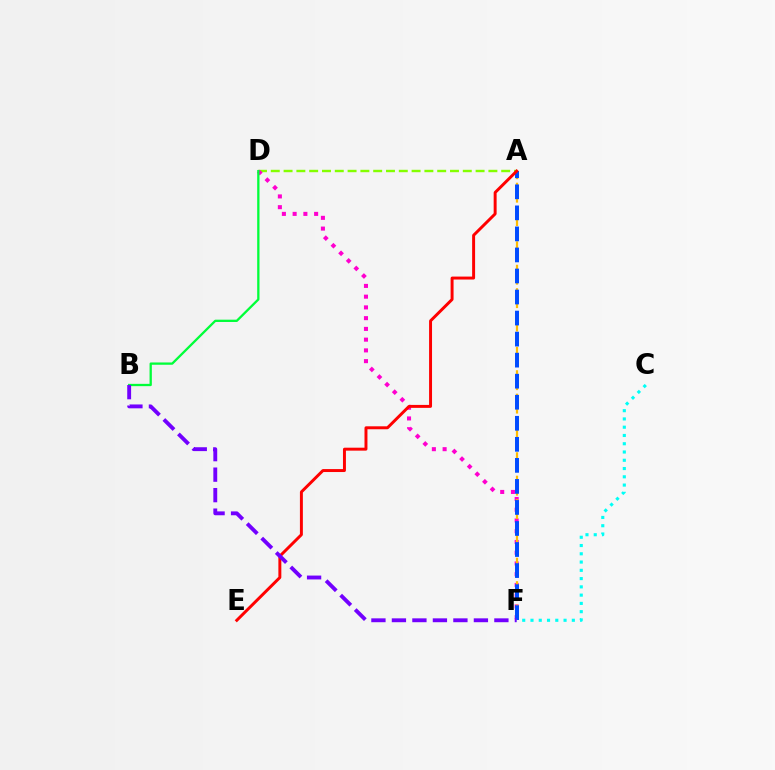{('A', 'D'): [{'color': '#84ff00', 'line_style': 'dashed', 'thickness': 1.74}], ('D', 'F'): [{'color': '#ff00cf', 'line_style': 'dotted', 'thickness': 2.92}], ('B', 'D'): [{'color': '#00ff39', 'line_style': 'solid', 'thickness': 1.65}], ('A', 'F'): [{'color': '#ffbd00', 'line_style': 'dashed', 'thickness': 1.59}, {'color': '#004bff', 'line_style': 'dashed', 'thickness': 2.86}], ('A', 'E'): [{'color': '#ff0000', 'line_style': 'solid', 'thickness': 2.13}], ('C', 'F'): [{'color': '#00fff6', 'line_style': 'dotted', 'thickness': 2.25}], ('B', 'F'): [{'color': '#7200ff', 'line_style': 'dashed', 'thickness': 2.78}]}